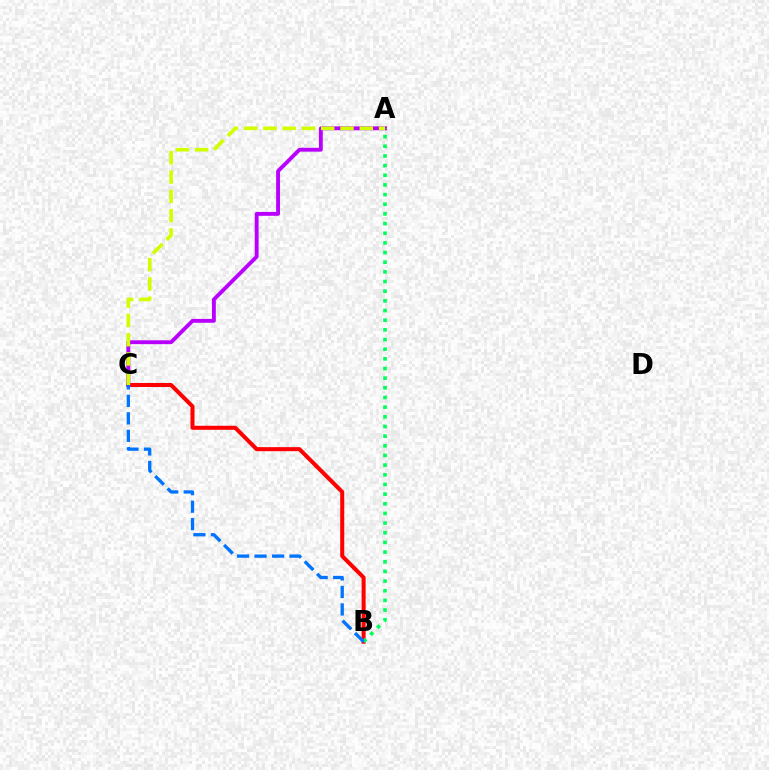{('B', 'C'): [{'color': '#ff0000', 'line_style': 'solid', 'thickness': 2.91}, {'color': '#0074ff', 'line_style': 'dashed', 'thickness': 2.38}], ('A', 'C'): [{'color': '#b900ff', 'line_style': 'solid', 'thickness': 2.78}, {'color': '#d1ff00', 'line_style': 'dashed', 'thickness': 2.62}], ('A', 'B'): [{'color': '#00ff5c', 'line_style': 'dotted', 'thickness': 2.63}]}